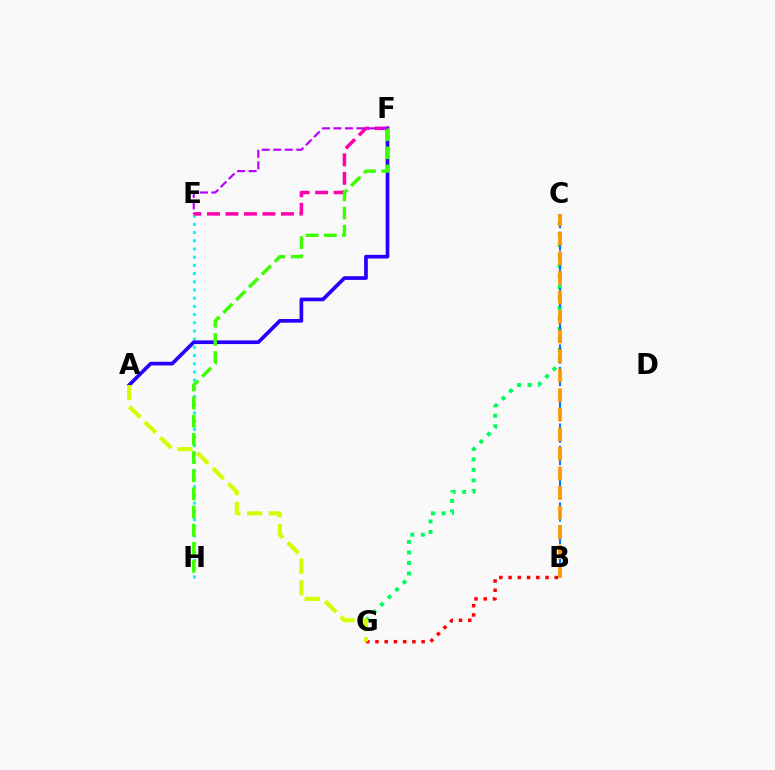{('C', 'G'): [{'color': '#00ff5c', 'line_style': 'dotted', 'thickness': 2.86}], ('E', 'H'): [{'color': '#00fff6', 'line_style': 'dotted', 'thickness': 2.23}], ('A', 'F'): [{'color': '#2500ff', 'line_style': 'solid', 'thickness': 2.65}], ('B', 'G'): [{'color': '#ff0000', 'line_style': 'dotted', 'thickness': 2.51}], ('A', 'G'): [{'color': '#d1ff00', 'line_style': 'dashed', 'thickness': 2.96}], ('B', 'C'): [{'color': '#0074ff', 'line_style': 'dashed', 'thickness': 1.53}, {'color': '#ff9400', 'line_style': 'dashed', 'thickness': 2.66}], ('E', 'F'): [{'color': '#ff00ac', 'line_style': 'dashed', 'thickness': 2.51}, {'color': '#b900ff', 'line_style': 'dashed', 'thickness': 1.56}], ('F', 'H'): [{'color': '#3dff00', 'line_style': 'dashed', 'thickness': 2.47}]}